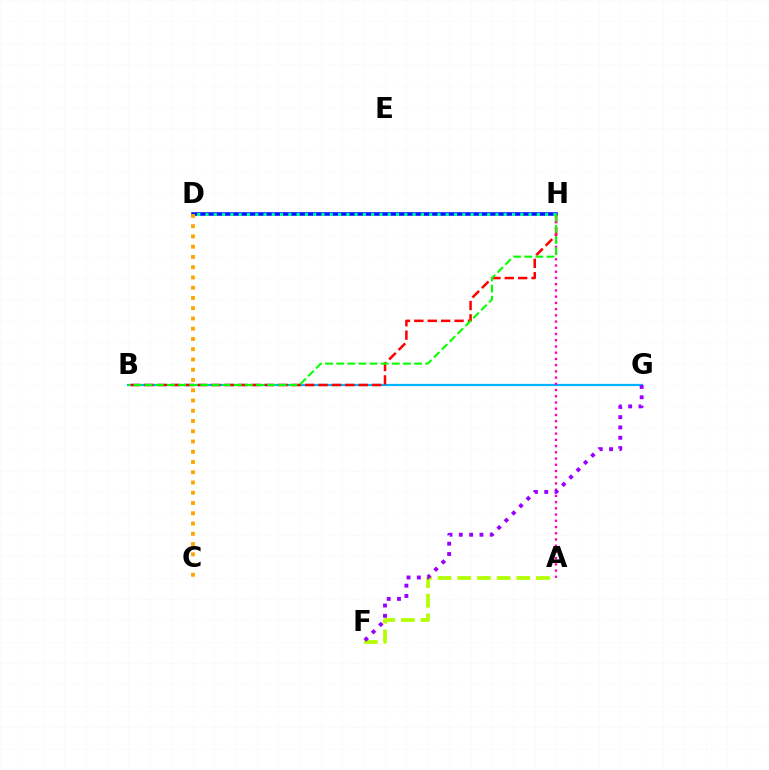{('D', 'H'): [{'color': '#0010ff', 'line_style': 'solid', 'thickness': 2.57}, {'color': '#00ff9d', 'line_style': 'dotted', 'thickness': 2.25}], ('C', 'D'): [{'color': '#ffa500', 'line_style': 'dotted', 'thickness': 2.79}], ('B', 'G'): [{'color': '#00b5ff', 'line_style': 'solid', 'thickness': 1.6}], ('B', 'H'): [{'color': '#ff0000', 'line_style': 'dashed', 'thickness': 1.82}, {'color': '#08ff00', 'line_style': 'dashed', 'thickness': 1.51}], ('A', 'H'): [{'color': '#ff00bd', 'line_style': 'dotted', 'thickness': 1.69}], ('A', 'F'): [{'color': '#b3ff00', 'line_style': 'dashed', 'thickness': 2.67}], ('F', 'G'): [{'color': '#9b00ff', 'line_style': 'dotted', 'thickness': 2.8}]}